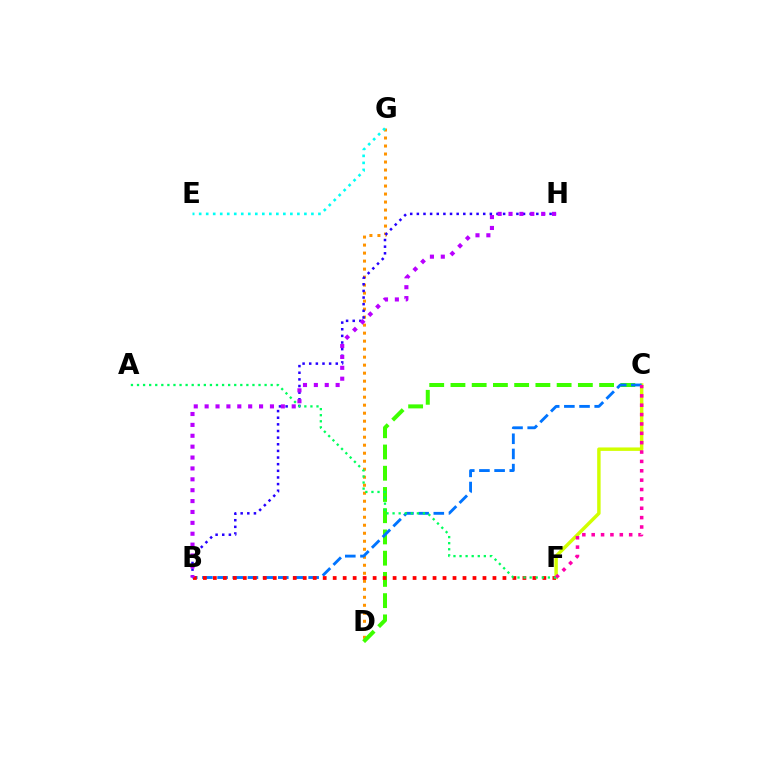{('D', 'G'): [{'color': '#ff9400', 'line_style': 'dotted', 'thickness': 2.17}], ('C', 'F'): [{'color': '#d1ff00', 'line_style': 'solid', 'thickness': 2.47}, {'color': '#ff00ac', 'line_style': 'dotted', 'thickness': 2.55}], ('E', 'G'): [{'color': '#00fff6', 'line_style': 'dotted', 'thickness': 1.91}], ('C', 'D'): [{'color': '#3dff00', 'line_style': 'dashed', 'thickness': 2.88}], ('B', 'C'): [{'color': '#0074ff', 'line_style': 'dashed', 'thickness': 2.06}], ('B', 'H'): [{'color': '#2500ff', 'line_style': 'dotted', 'thickness': 1.8}, {'color': '#b900ff', 'line_style': 'dotted', 'thickness': 2.96}], ('B', 'F'): [{'color': '#ff0000', 'line_style': 'dotted', 'thickness': 2.71}], ('A', 'F'): [{'color': '#00ff5c', 'line_style': 'dotted', 'thickness': 1.65}]}